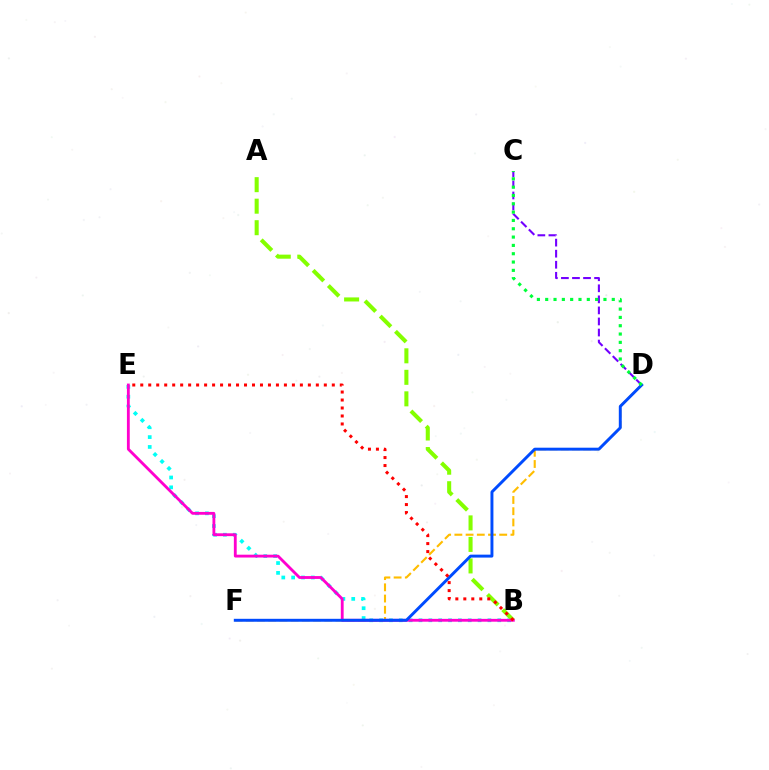{('B', 'E'): [{'color': '#00fff6', 'line_style': 'dotted', 'thickness': 2.68}, {'color': '#ff00cf', 'line_style': 'solid', 'thickness': 2.04}, {'color': '#ff0000', 'line_style': 'dotted', 'thickness': 2.17}], ('A', 'B'): [{'color': '#84ff00', 'line_style': 'dashed', 'thickness': 2.92}], ('D', 'F'): [{'color': '#ffbd00', 'line_style': 'dashed', 'thickness': 1.52}, {'color': '#004bff', 'line_style': 'solid', 'thickness': 2.12}], ('C', 'D'): [{'color': '#7200ff', 'line_style': 'dashed', 'thickness': 1.5}, {'color': '#00ff39', 'line_style': 'dotted', 'thickness': 2.26}]}